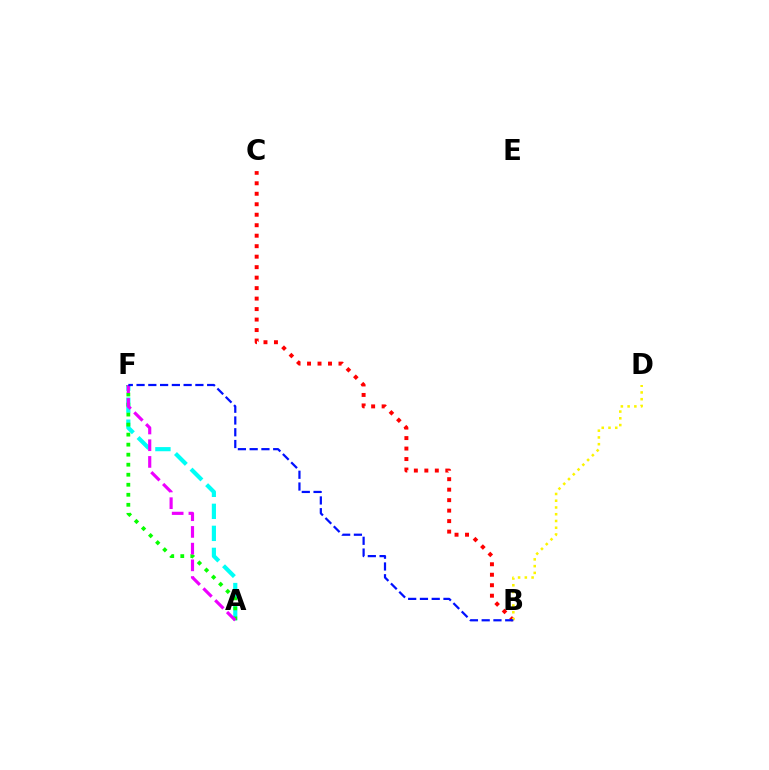{('A', 'F'): [{'color': '#00fff6', 'line_style': 'dashed', 'thickness': 2.99}, {'color': '#08ff00', 'line_style': 'dotted', 'thickness': 2.72}, {'color': '#ee00ff', 'line_style': 'dashed', 'thickness': 2.27}], ('B', 'C'): [{'color': '#ff0000', 'line_style': 'dotted', 'thickness': 2.85}], ('B', 'D'): [{'color': '#fcf500', 'line_style': 'dotted', 'thickness': 1.83}], ('B', 'F'): [{'color': '#0010ff', 'line_style': 'dashed', 'thickness': 1.6}]}